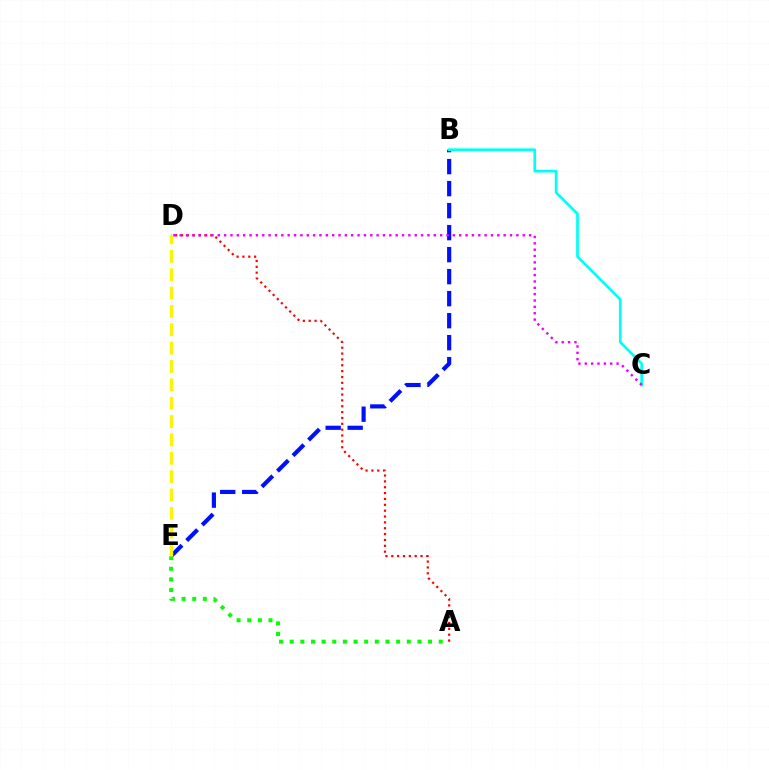{('A', 'D'): [{'color': '#ff0000', 'line_style': 'dotted', 'thickness': 1.59}], ('B', 'E'): [{'color': '#0010ff', 'line_style': 'dashed', 'thickness': 2.99}], ('B', 'C'): [{'color': '#00fff6', 'line_style': 'solid', 'thickness': 1.95}], ('A', 'E'): [{'color': '#08ff00', 'line_style': 'dotted', 'thickness': 2.89}], ('C', 'D'): [{'color': '#ee00ff', 'line_style': 'dotted', 'thickness': 1.73}], ('D', 'E'): [{'color': '#fcf500', 'line_style': 'dashed', 'thickness': 2.49}]}